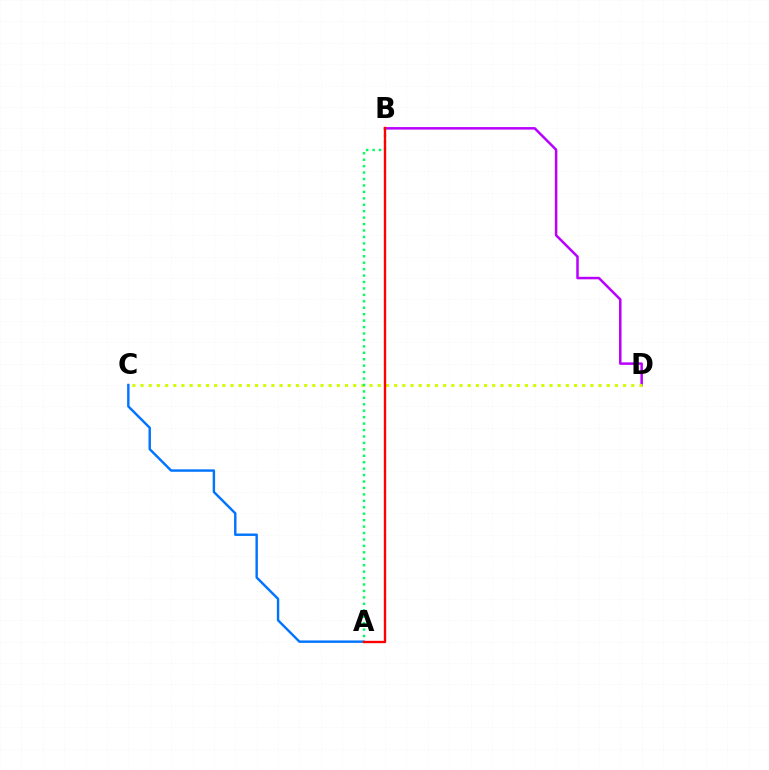{('B', 'D'): [{'color': '#b900ff', 'line_style': 'solid', 'thickness': 1.8}], ('C', 'D'): [{'color': '#d1ff00', 'line_style': 'dotted', 'thickness': 2.22}], ('A', 'C'): [{'color': '#0074ff', 'line_style': 'solid', 'thickness': 1.75}], ('A', 'B'): [{'color': '#00ff5c', 'line_style': 'dotted', 'thickness': 1.75}, {'color': '#ff0000', 'line_style': 'solid', 'thickness': 1.69}]}